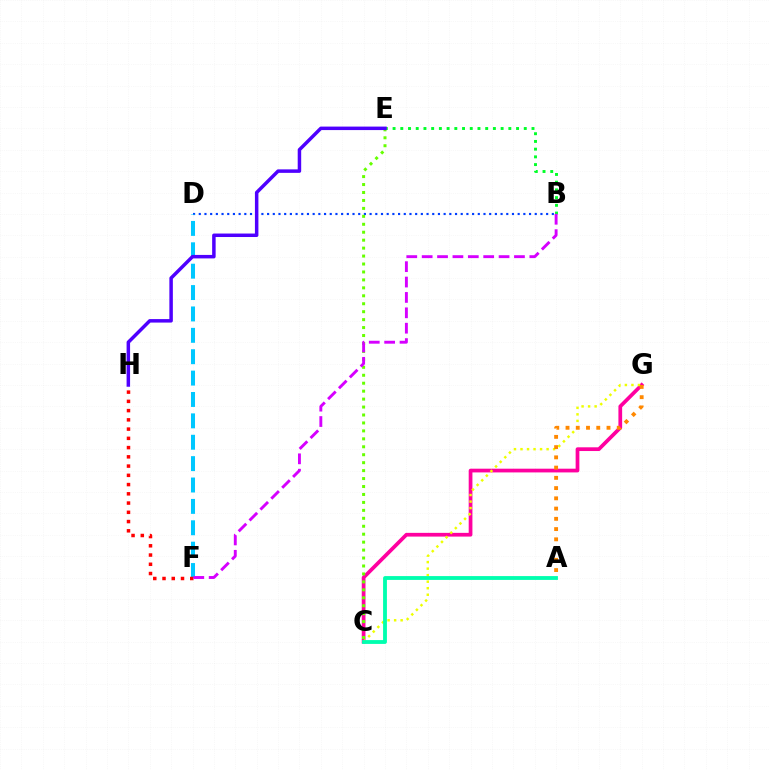{('C', 'G'): [{'color': '#ff00a0', 'line_style': 'solid', 'thickness': 2.68}, {'color': '#eeff00', 'line_style': 'dotted', 'thickness': 1.77}], ('B', 'D'): [{'color': '#003fff', 'line_style': 'dotted', 'thickness': 1.55}], ('D', 'F'): [{'color': '#00c7ff', 'line_style': 'dashed', 'thickness': 2.9}], ('B', 'E'): [{'color': '#00ff27', 'line_style': 'dotted', 'thickness': 2.1}], ('C', 'E'): [{'color': '#66ff00', 'line_style': 'dotted', 'thickness': 2.16}], ('A', 'G'): [{'color': '#ff8800', 'line_style': 'dotted', 'thickness': 2.78}], ('F', 'H'): [{'color': '#ff0000', 'line_style': 'dotted', 'thickness': 2.51}], ('A', 'C'): [{'color': '#00ffaf', 'line_style': 'solid', 'thickness': 2.76}], ('B', 'F'): [{'color': '#d600ff', 'line_style': 'dashed', 'thickness': 2.09}], ('E', 'H'): [{'color': '#4f00ff', 'line_style': 'solid', 'thickness': 2.51}]}